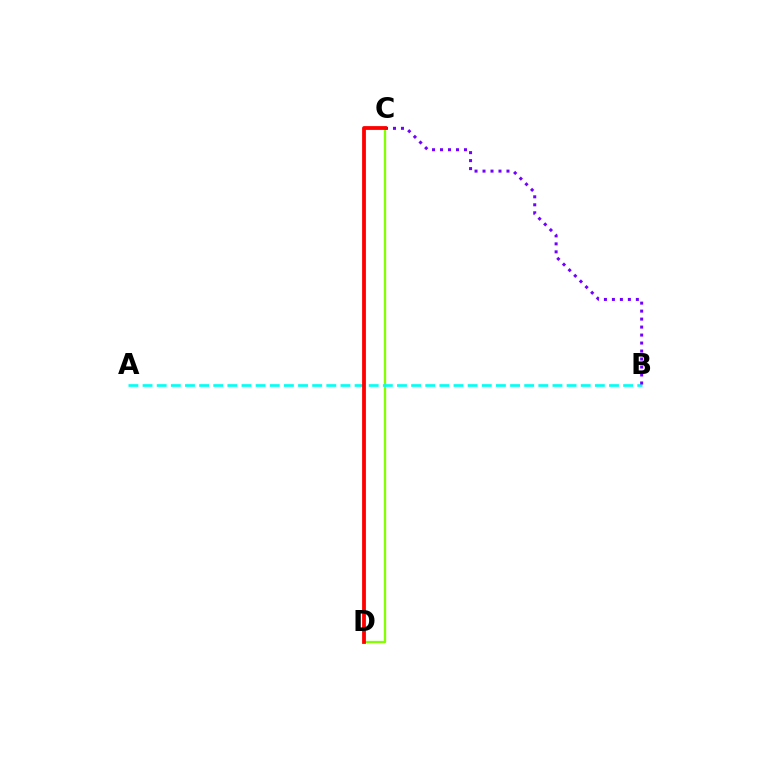{('C', 'D'): [{'color': '#84ff00', 'line_style': 'solid', 'thickness': 1.67}, {'color': '#ff0000', 'line_style': 'solid', 'thickness': 2.73}], ('A', 'B'): [{'color': '#00fff6', 'line_style': 'dashed', 'thickness': 1.92}], ('B', 'C'): [{'color': '#7200ff', 'line_style': 'dotted', 'thickness': 2.17}]}